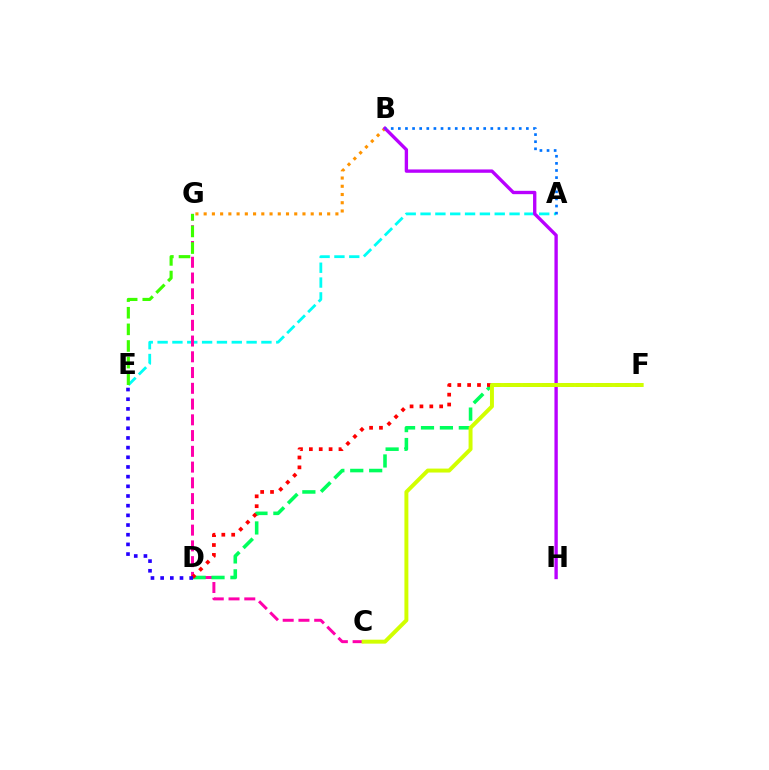{('B', 'G'): [{'color': '#ff9400', 'line_style': 'dotted', 'thickness': 2.24}], ('A', 'E'): [{'color': '#00fff6', 'line_style': 'dashed', 'thickness': 2.02}], ('C', 'G'): [{'color': '#ff00ac', 'line_style': 'dashed', 'thickness': 2.14}], ('D', 'F'): [{'color': '#00ff5c', 'line_style': 'dashed', 'thickness': 2.57}, {'color': '#ff0000', 'line_style': 'dotted', 'thickness': 2.68}], ('B', 'H'): [{'color': '#b900ff', 'line_style': 'solid', 'thickness': 2.41}], ('C', 'F'): [{'color': '#d1ff00', 'line_style': 'solid', 'thickness': 2.84}], ('A', 'B'): [{'color': '#0074ff', 'line_style': 'dotted', 'thickness': 1.93}], ('D', 'E'): [{'color': '#2500ff', 'line_style': 'dotted', 'thickness': 2.63}], ('E', 'G'): [{'color': '#3dff00', 'line_style': 'dashed', 'thickness': 2.26}]}